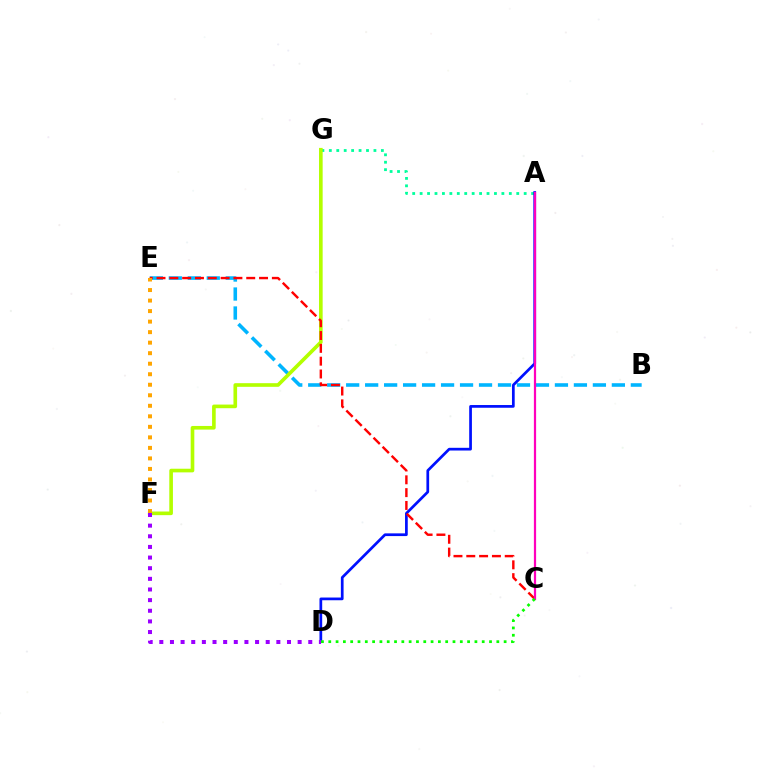{('B', 'E'): [{'color': '#00b5ff', 'line_style': 'dashed', 'thickness': 2.58}], ('A', 'G'): [{'color': '#00ff9d', 'line_style': 'dotted', 'thickness': 2.02}], ('F', 'G'): [{'color': '#b3ff00', 'line_style': 'solid', 'thickness': 2.62}], ('A', 'D'): [{'color': '#0010ff', 'line_style': 'solid', 'thickness': 1.96}], ('C', 'E'): [{'color': '#ff0000', 'line_style': 'dashed', 'thickness': 1.74}], ('A', 'C'): [{'color': '#ff00bd', 'line_style': 'solid', 'thickness': 1.6}], ('C', 'D'): [{'color': '#08ff00', 'line_style': 'dotted', 'thickness': 1.99}], ('E', 'F'): [{'color': '#ffa500', 'line_style': 'dotted', 'thickness': 2.86}], ('D', 'F'): [{'color': '#9b00ff', 'line_style': 'dotted', 'thickness': 2.89}]}